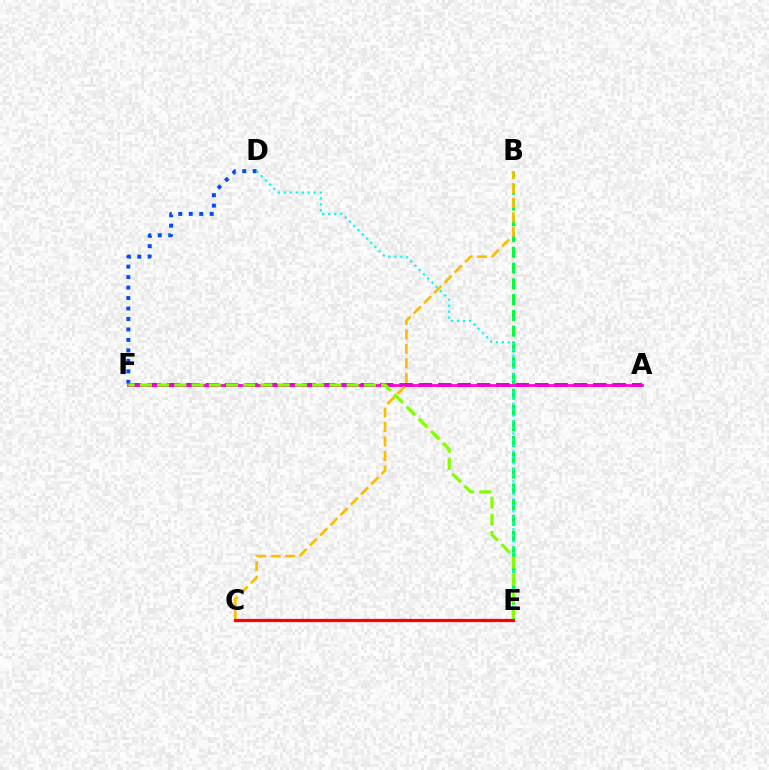{('B', 'E'): [{'color': '#00ff39', 'line_style': 'dashed', 'thickness': 2.14}], ('A', 'F'): [{'color': '#7200ff', 'line_style': 'dashed', 'thickness': 2.63}, {'color': '#ff00cf', 'line_style': 'solid', 'thickness': 1.94}], ('D', 'F'): [{'color': '#004bff', 'line_style': 'dotted', 'thickness': 2.84}], ('D', 'E'): [{'color': '#00fff6', 'line_style': 'dotted', 'thickness': 1.63}], ('B', 'C'): [{'color': '#ffbd00', 'line_style': 'dashed', 'thickness': 1.97}], ('E', 'F'): [{'color': '#84ff00', 'line_style': 'dashed', 'thickness': 2.34}], ('C', 'E'): [{'color': '#ff0000', 'line_style': 'solid', 'thickness': 2.32}]}